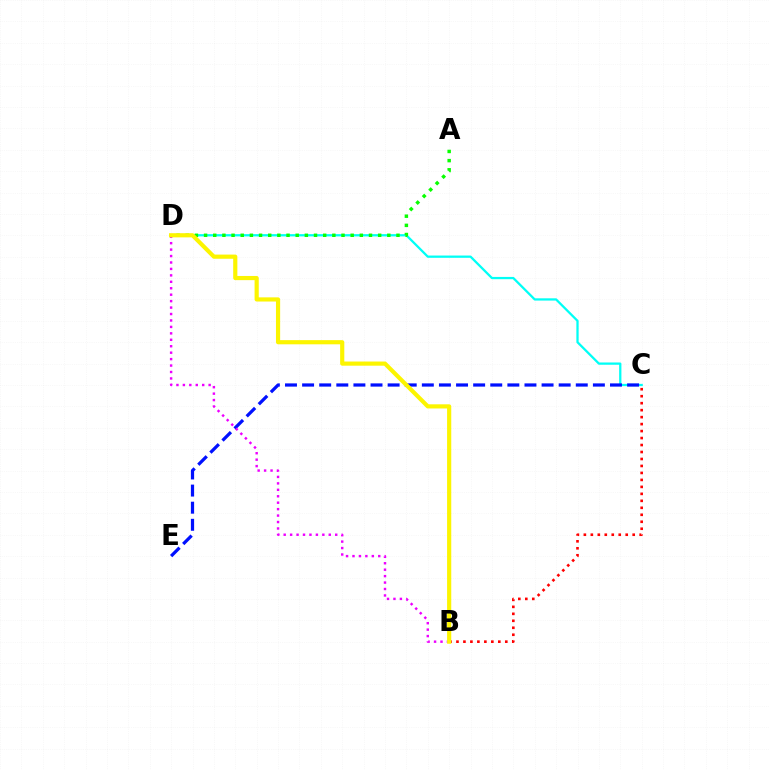{('C', 'D'): [{'color': '#00fff6', 'line_style': 'solid', 'thickness': 1.63}], ('C', 'E'): [{'color': '#0010ff', 'line_style': 'dashed', 'thickness': 2.32}], ('B', 'C'): [{'color': '#ff0000', 'line_style': 'dotted', 'thickness': 1.9}], ('A', 'D'): [{'color': '#08ff00', 'line_style': 'dotted', 'thickness': 2.49}], ('B', 'D'): [{'color': '#ee00ff', 'line_style': 'dotted', 'thickness': 1.75}, {'color': '#fcf500', 'line_style': 'solid', 'thickness': 3.0}]}